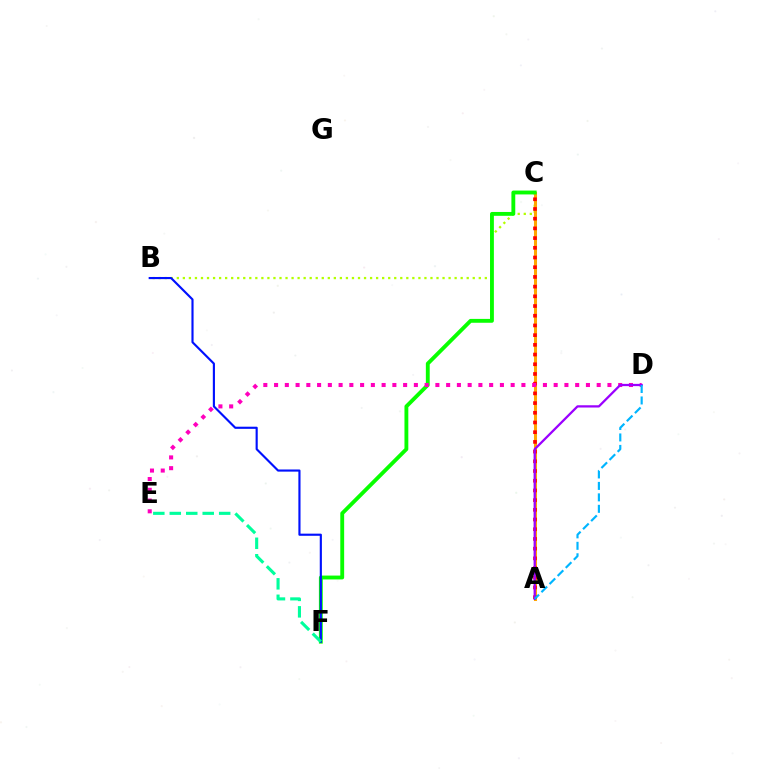{('B', 'C'): [{'color': '#b3ff00', 'line_style': 'dotted', 'thickness': 1.64}], ('A', 'C'): [{'color': '#ffa500', 'line_style': 'solid', 'thickness': 2.19}, {'color': '#ff0000', 'line_style': 'dotted', 'thickness': 2.64}], ('C', 'F'): [{'color': '#08ff00', 'line_style': 'solid', 'thickness': 2.78}], ('D', 'E'): [{'color': '#ff00bd', 'line_style': 'dotted', 'thickness': 2.92}], ('B', 'F'): [{'color': '#0010ff', 'line_style': 'solid', 'thickness': 1.54}], ('A', 'D'): [{'color': '#9b00ff', 'line_style': 'solid', 'thickness': 1.63}, {'color': '#00b5ff', 'line_style': 'dashed', 'thickness': 1.56}], ('E', 'F'): [{'color': '#00ff9d', 'line_style': 'dashed', 'thickness': 2.24}]}